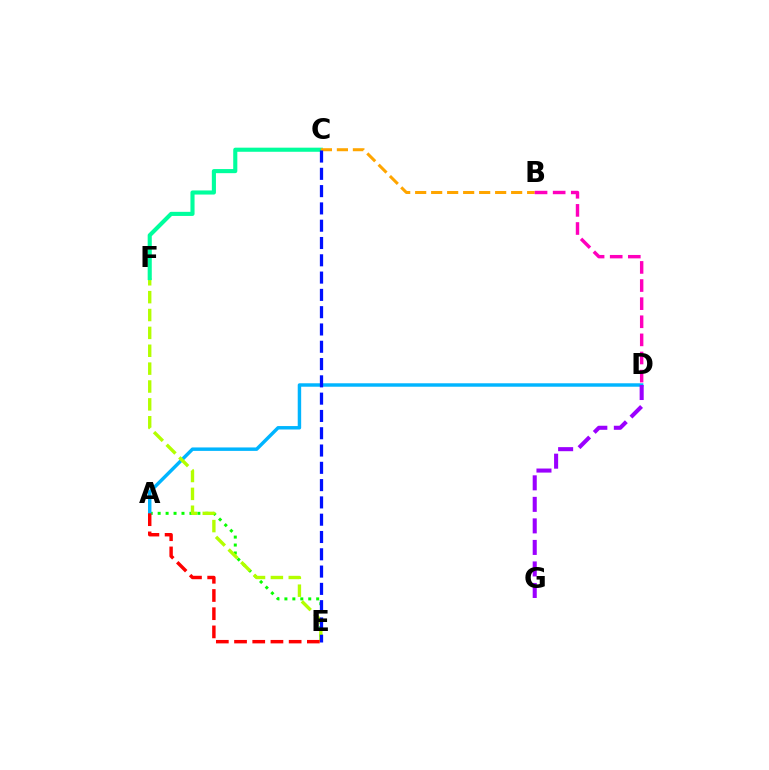{('A', 'E'): [{'color': '#08ff00', 'line_style': 'dotted', 'thickness': 2.16}, {'color': '#ff0000', 'line_style': 'dashed', 'thickness': 2.47}], ('A', 'D'): [{'color': '#00b5ff', 'line_style': 'solid', 'thickness': 2.48}], ('D', 'G'): [{'color': '#9b00ff', 'line_style': 'dashed', 'thickness': 2.92}], ('E', 'F'): [{'color': '#b3ff00', 'line_style': 'dashed', 'thickness': 2.43}], ('C', 'F'): [{'color': '#00ff9d', 'line_style': 'solid', 'thickness': 2.95}], ('B', 'C'): [{'color': '#ffa500', 'line_style': 'dashed', 'thickness': 2.17}], ('C', 'E'): [{'color': '#0010ff', 'line_style': 'dashed', 'thickness': 2.35}], ('B', 'D'): [{'color': '#ff00bd', 'line_style': 'dashed', 'thickness': 2.46}]}